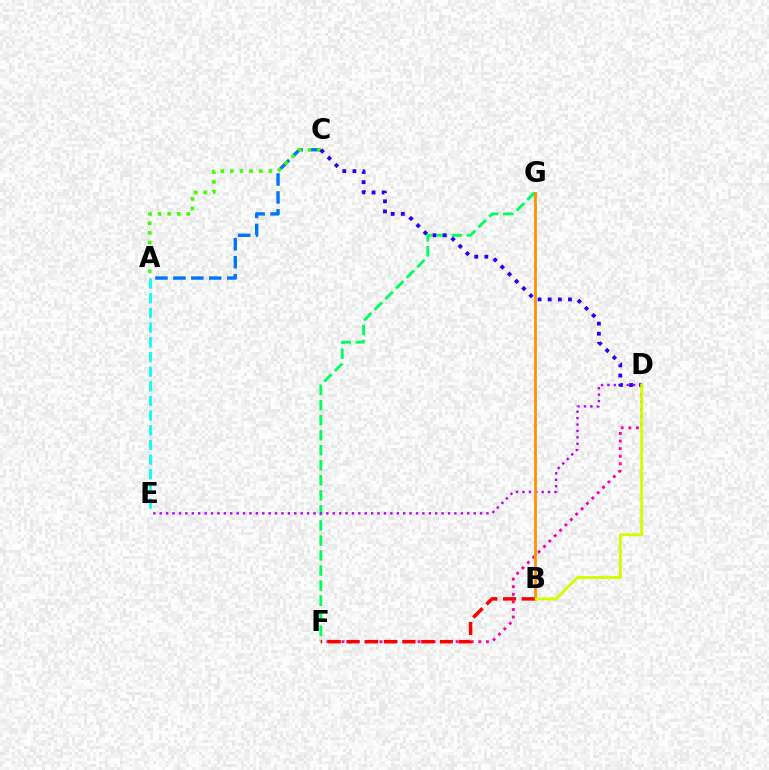{('A', 'C'): [{'color': '#0074ff', 'line_style': 'dashed', 'thickness': 2.44}, {'color': '#3dff00', 'line_style': 'dotted', 'thickness': 2.61}], ('D', 'F'): [{'color': '#ff00ac', 'line_style': 'dotted', 'thickness': 2.06}], ('F', 'G'): [{'color': '#00ff5c', 'line_style': 'dashed', 'thickness': 2.04}], ('D', 'E'): [{'color': '#b900ff', 'line_style': 'dotted', 'thickness': 1.74}], ('A', 'E'): [{'color': '#00fff6', 'line_style': 'dashed', 'thickness': 1.99}], ('B', 'G'): [{'color': '#ff9400', 'line_style': 'solid', 'thickness': 2.03}], ('C', 'D'): [{'color': '#2500ff', 'line_style': 'dotted', 'thickness': 2.75}], ('B', 'D'): [{'color': '#d1ff00', 'line_style': 'solid', 'thickness': 2.08}], ('B', 'F'): [{'color': '#ff0000', 'line_style': 'dashed', 'thickness': 2.54}]}